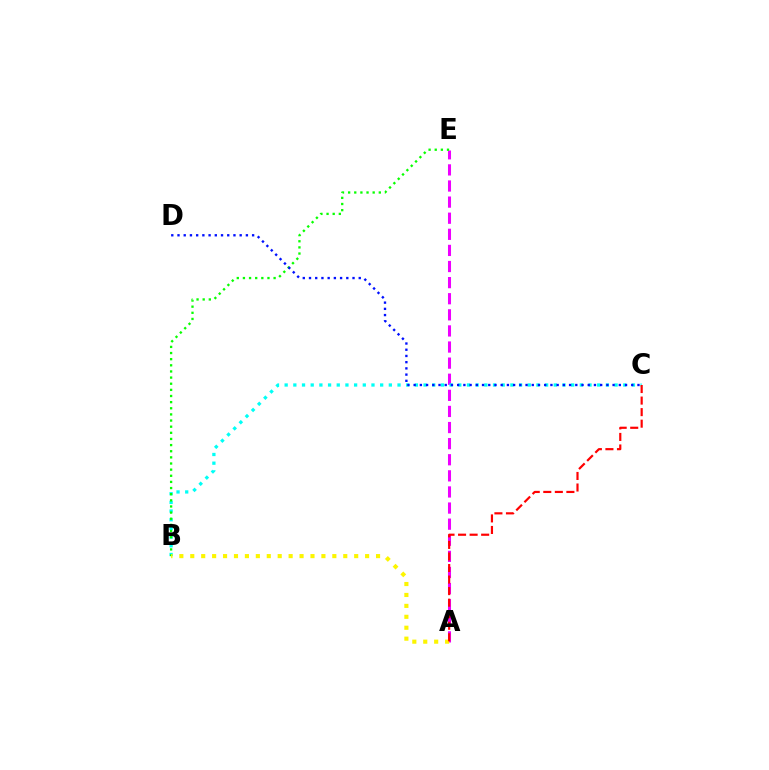{('A', 'E'): [{'color': '#ee00ff', 'line_style': 'dashed', 'thickness': 2.19}], ('B', 'C'): [{'color': '#00fff6', 'line_style': 'dotted', 'thickness': 2.36}], ('B', 'E'): [{'color': '#08ff00', 'line_style': 'dotted', 'thickness': 1.67}], ('A', 'B'): [{'color': '#fcf500', 'line_style': 'dotted', 'thickness': 2.97}], ('C', 'D'): [{'color': '#0010ff', 'line_style': 'dotted', 'thickness': 1.69}], ('A', 'C'): [{'color': '#ff0000', 'line_style': 'dashed', 'thickness': 1.57}]}